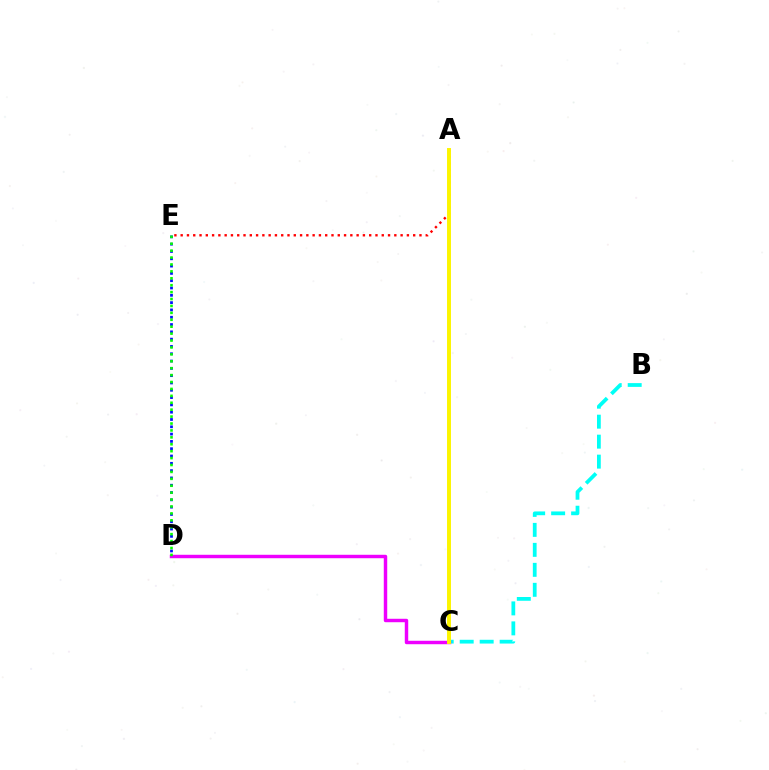{('B', 'C'): [{'color': '#00fff6', 'line_style': 'dashed', 'thickness': 2.71}], ('C', 'D'): [{'color': '#ee00ff', 'line_style': 'solid', 'thickness': 2.48}], ('A', 'E'): [{'color': '#ff0000', 'line_style': 'dotted', 'thickness': 1.71}], ('D', 'E'): [{'color': '#0010ff', 'line_style': 'dotted', 'thickness': 1.98}, {'color': '#08ff00', 'line_style': 'dotted', 'thickness': 1.88}], ('A', 'C'): [{'color': '#fcf500', 'line_style': 'solid', 'thickness': 2.84}]}